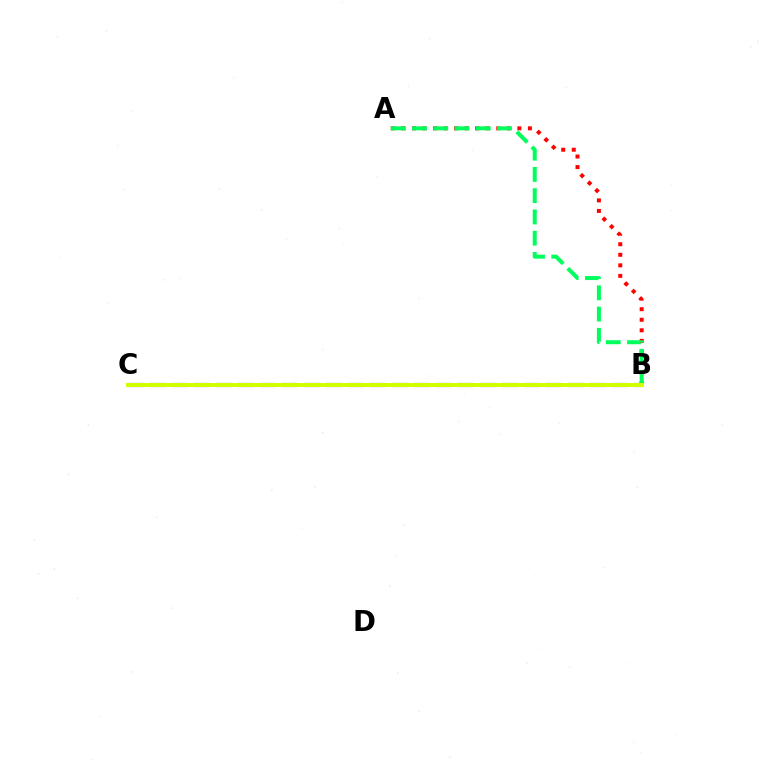{('A', 'B'): [{'color': '#ff0000', 'line_style': 'dotted', 'thickness': 2.86}, {'color': '#00ff5c', 'line_style': 'dashed', 'thickness': 2.89}], ('B', 'C'): [{'color': '#0074ff', 'line_style': 'solid', 'thickness': 1.72}, {'color': '#b900ff', 'line_style': 'dashed', 'thickness': 2.99}, {'color': '#d1ff00', 'line_style': 'solid', 'thickness': 2.88}]}